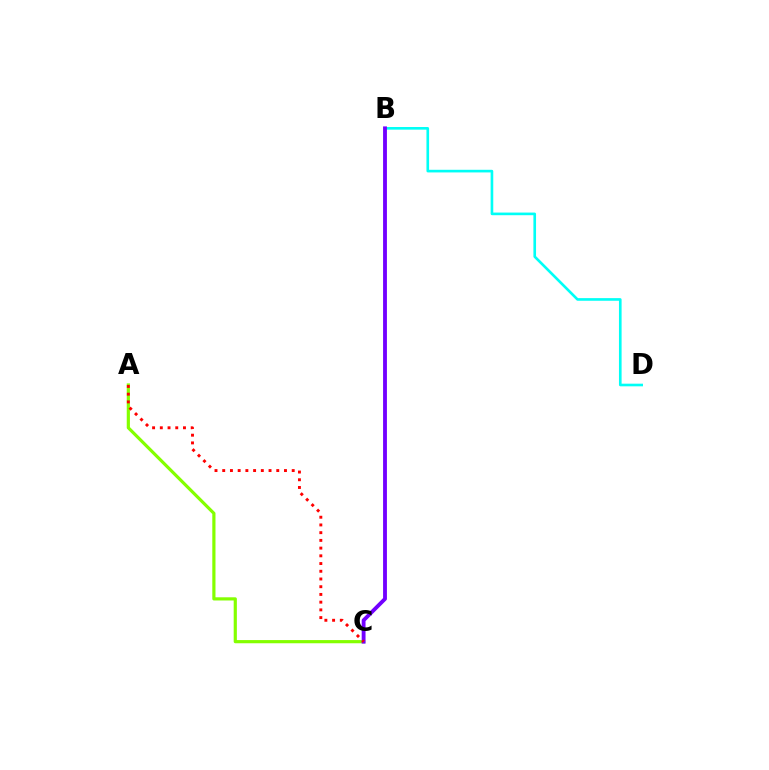{('A', 'C'): [{'color': '#84ff00', 'line_style': 'solid', 'thickness': 2.29}, {'color': '#ff0000', 'line_style': 'dotted', 'thickness': 2.1}], ('B', 'D'): [{'color': '#00fff6', 'line_style': 'solid', 'thickness': 1.9}], ('B', 'C'): [{'color': '#7200ff', 'line_style': 'solid', 'thickness': 2.77}]}